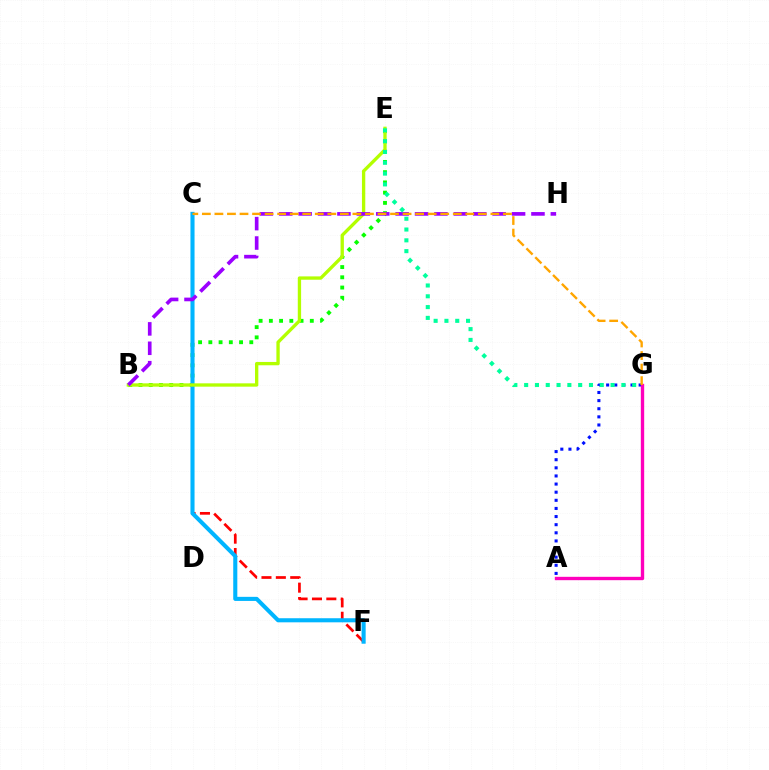{('B', 'E'): [{'color': '#08ff00', 'line_style': 'dotted', 'thickness': 2.78}, {'color': '#b3ff00', 'line_style': 'solid', 'thickness': 2.39}], ('C', 'F'): [{'color': '#ff0000', 'line_style': 'dashed', 'thickness': 1.95}, {'color': '#00b5ff', 'line_style': 'solid', 'thickness': 2.94}], ('A', 'G'): [{'color': '#0010ff', 'line_style': 'dotted', 'thickness': 2.21}, {'color': '#ff00bd', 'line_style': 'solid', 'thickness': 2.42}], ('B', 'H'): [{'color': '#9b00ff', 'line_style': 'dashed', 'thickness': 2.64}], ('C', 'G'): [{'color': '#ffa500', 'line_style': 'dashed', 'thickness': 1.7}], ('E', 'G'): [{'color': '#00ff9d', 'line_style': 'dotted', 'thickness': 2.93}]}